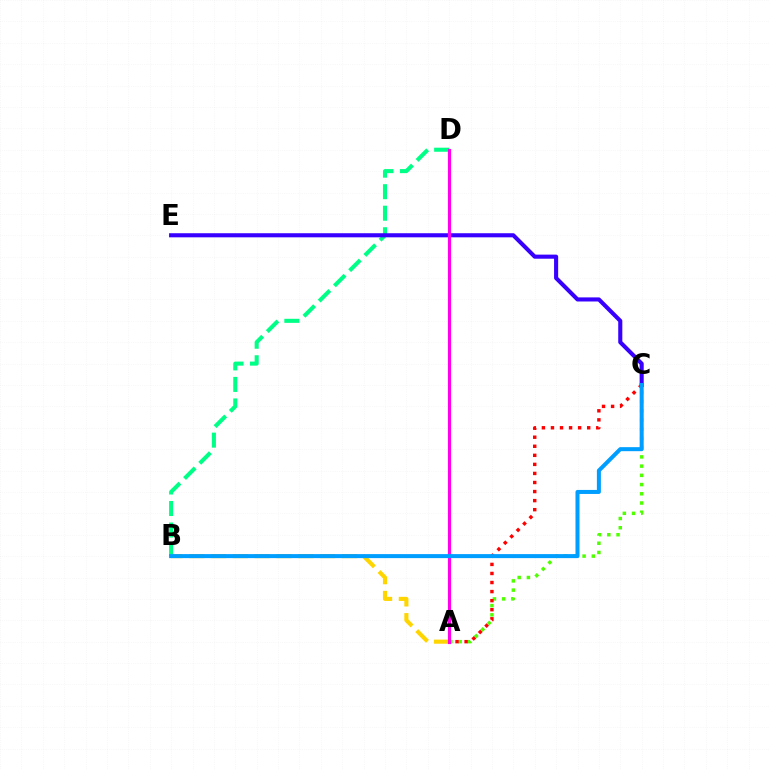{('A', 'B'): [{'color': '#ffd500', 'line_style': 'dashed', 'thickness': 2.96}], ('A', 'C'): [{'color': '#4fff00', 'line_style': 'dotted', 'thickness': 2.51}, {'color': '#ff0000', 'line_style': 'dotted', 'thickness': 2.46}], ('B', 'D'): [{'color': '#00ff86', 'line_style': 'dashed', 'thickness': 2.92}], ('C', 'E'): [{'color': '#3700ff', 'line_style': 'solid', 'thickness': 2.94}], ('A', 'D'): [{'color': '#ff00ed', 'line_style': 'solid', 'thickness': 2.28}], ('B', 'C'): [{'color': '#009eff', 'line_style': 'solid', 'thickness': 2.89}]}